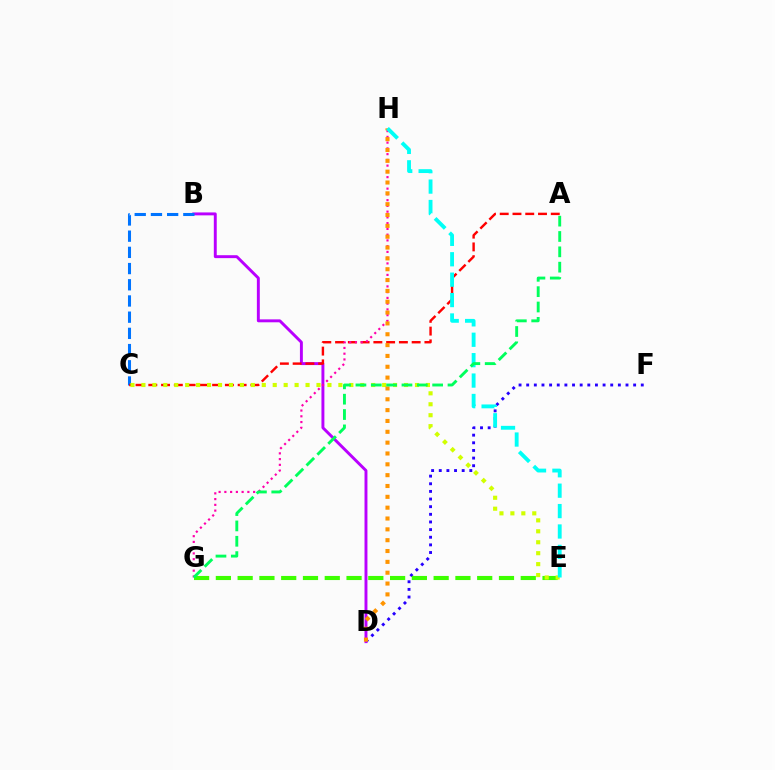{('D', 'F'): [{'color': '#2500ff', 'line_style': 'dotted', 'thickness': 2.08}], ('E', 'G'): [{'color': '#3dff00', 'line_style': 'dashed', 'thickness': 2.96}], ('B', 'D'): [{'color': '#b900ff', 'line_style': 'solid', 'thickness': 2.1}], ('B', 'C'): [{'color': '#0074ff', 'line_style': 'dashed', 'thickness': 2.2}], ('A', 'C'): [{'color': '#ff0000', 'line_style': 'dashed', 'thickness': 1.73}], ('G', 'H'): [{'color': '#ff00ac', 'line_style': 'dotted', 'thickness': 1.56}], ('C', 'E'): [{'color': '#d1ff00', 'line_style': 'dotted', 'thickness': 2.97}], ('D', 'H'): [{'color': '#ff9400', 'line_style': 'dotted', 'thickness': 2.94}], ('E', 'H'): [{'color': '#00fff6', 'line_style': 'dashed', 'thickness': 2.77}], ('A', 'G'): [{'color': '#00ff5c', 'line_style': 'dashed', 'thickness': 2.08}]}